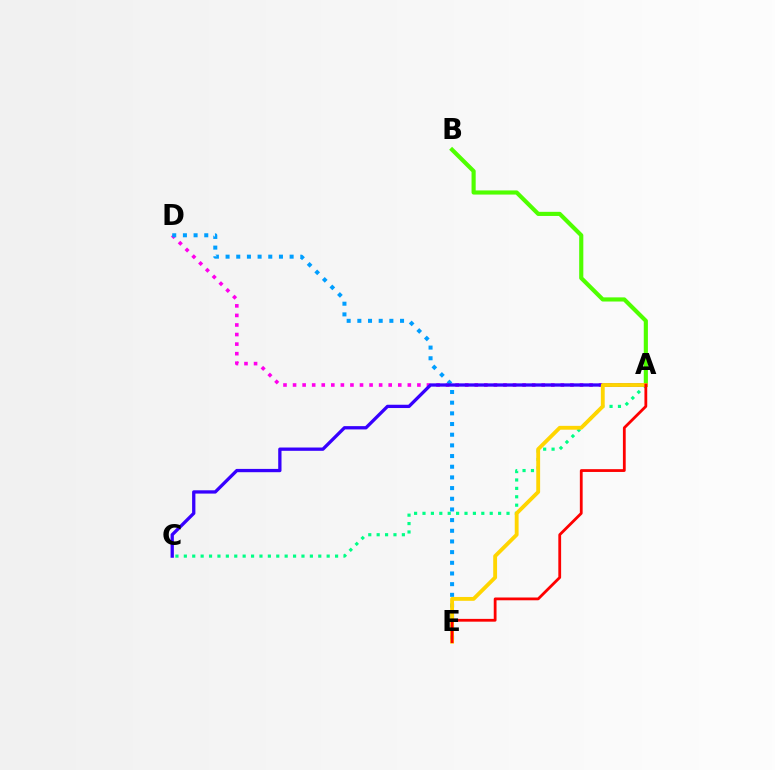{('A', 'D'): [{'color': '#ff00ed', 'line_style': 'dotted', 'thickness': 2.6}], ('D', 'E'): [{'color': '#009eff', 'line_style': 'dotted', 'thickness': 2.9}], ('A', 'B'): [{'color': '#4fff00', 'line_style': 'solid', 'thickness': 2.98}], ('A', 'C'): [{'color': '#00ff86', 'line_style': 'dotted', 'thickness': 2.28}, {'color': '#3700ff', 'line_style': 'solid', 'thickness': 2.37}], ('A', 'E'): [{'color': '#ffd500', 'line_style': 'solid', 'thickness': 2.77}, {'color': '#ff0000', 'line_style': 'solid', 'thickness': 2.01}]}